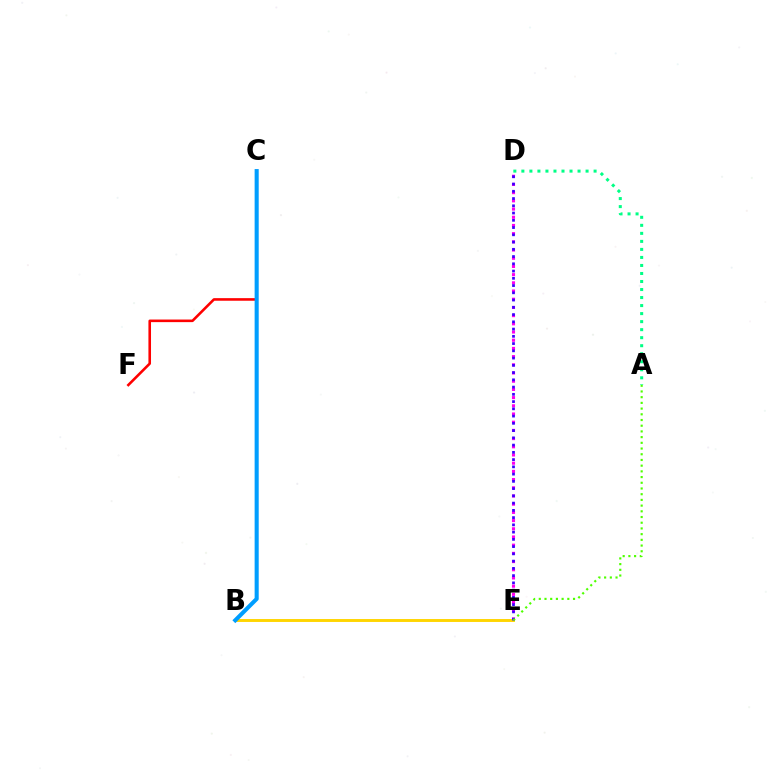{('D', 'E'): [{'color': '#ff00ed', 'line_style': 'dotted', 'thickness': 2.23}, {'color': '#3700ff', 'line_style': 'dotted', 'thickness': 1.97}], ('B', 'E'): [{'color': '#ffd500', 'line_style': 'solid', 'thickness': 2.1}], ('A', 'D'): [{'color': '#00ff86', 'line_style': 'dotted', 'thickness': 2.18}], ('C', 'F'): [{'color': '#ff0000', 'line_style': 'solid', 'thickness': 1.86}], ('B', 'C'): [{'color': '#009eff', 'line_style': 'solid', 'thickness': 2.94}], ('A', 'E'): [{'color': '#4fff00', 'line_style': 'dotted', 'thickness': 1.55}]}